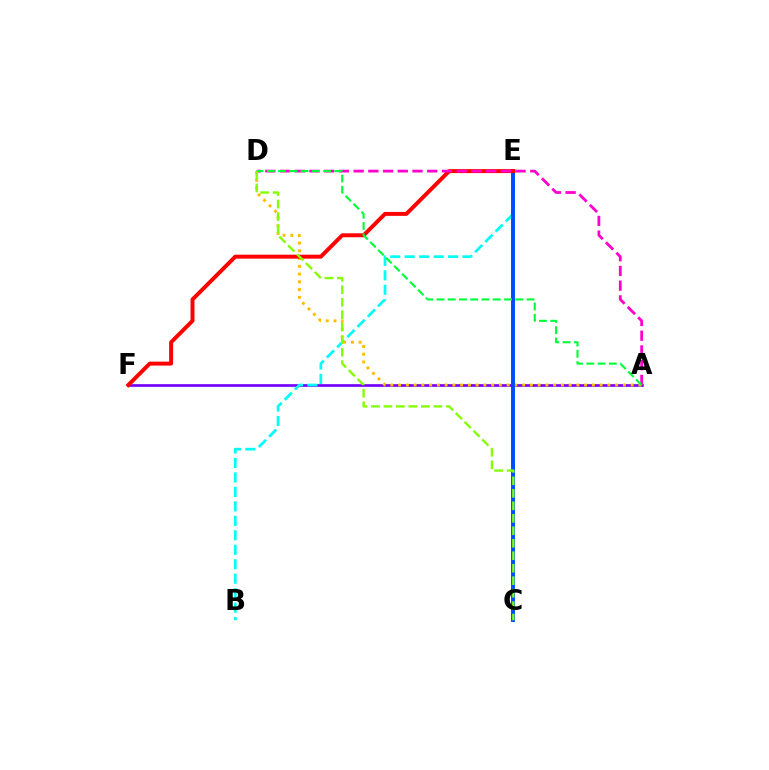{('A', 'F'): [{'color': '#7200ff', 'line_style': 'solid', 'thickness': 1.93}], ('B', 'E'): [{'color': '#00fff6', 'line_style': 'dashed', 'thickness': 1.96}], ('A', 'D'): [{'color': '#ffbd00', 'line_style': 'dotted', 'thickness': 2.11}, {'color': '#ff00cf', 'line_style': 'dashed', 'thickness': 2.0}, {'color': '#00ff39', 'line_style': 'dashed', 'thickness': 1.53}], ('C', 'E'): [{'color': '#004bff', 'line_style': 'solid', 'thickness': 2.83}], ('E', 'F'): [{'color': '#ff0000', 'line_style': 'solid', 'thickness': 2.85}], ('C', 'D'): [{'color': '#84ff00', 'line_style': 'dashed', 'thickness': 1.7}]}